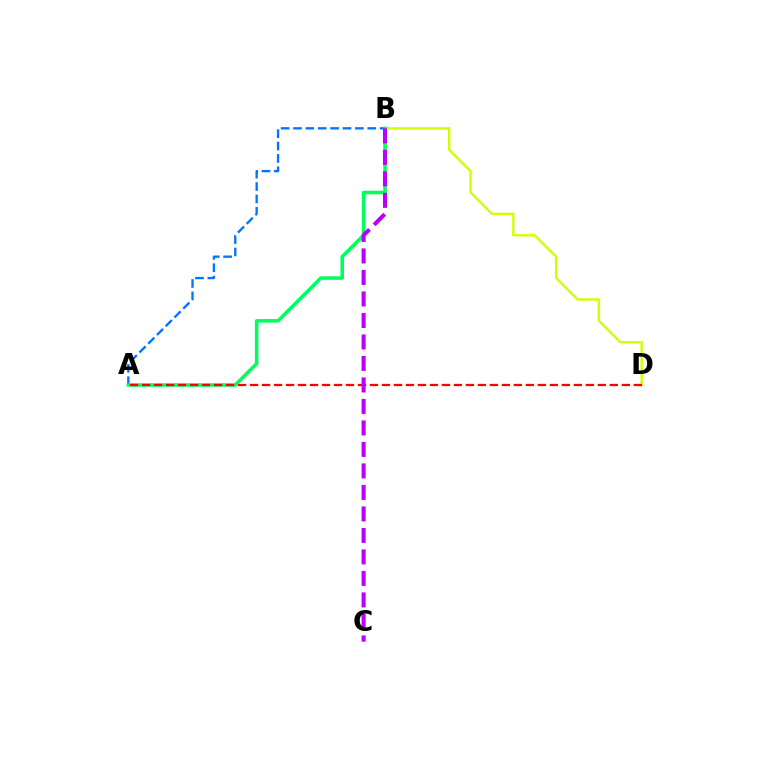{('A', 'B'): [{'color': '#0074ff', 'line_style': 'dashed', 'thickness': 1.68}, {'color': '#00ff5c', 'line_style': 'solid', 'thickness': 2.55}], ('B', 'D'): [{'color': '#d1ff00', 'line_style': 'solid', 'thickness': 1.7}], ('A', 'D'): [{'color': '#ff0000', 'line_style': 'dashed', 'thickness': 1.63}], ('B', 'C'): [{'color': '#b900ff', 'line_style': 'dashed', 'thickness': 2.92}]}